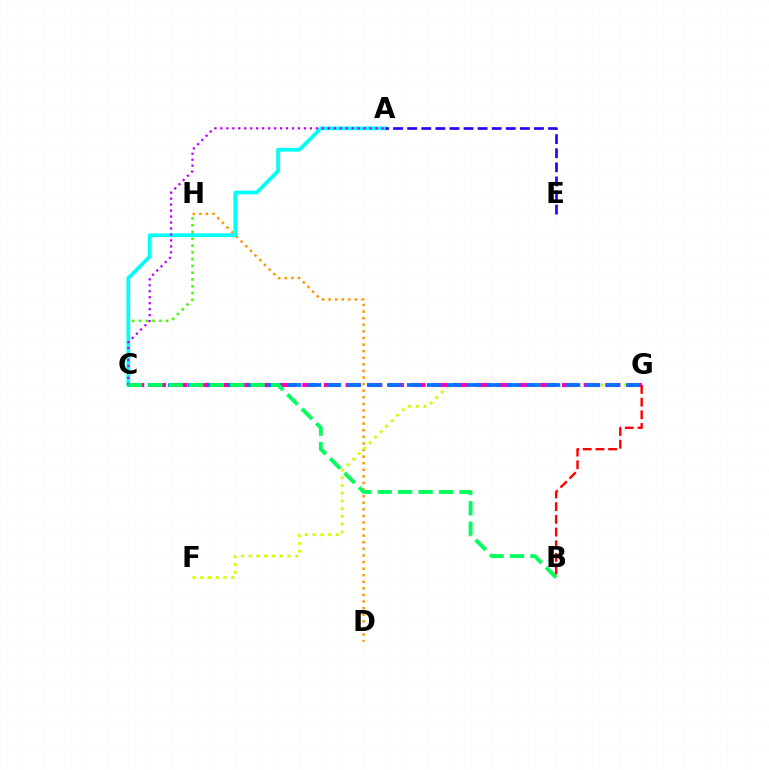{('D', 'H'): [{'color': '#ff9400', 'line_style': 'dotted', 'thickness': 1.79}], ('C', 'H'): [{'color': '#3dff00', 'line_style': 'dotted', 'thickness': 1.84}], ('A', 'C'): [{'color': '#00fff6', 'line_style': 'solid', 'thickness': 2.69}, {'color': '#b900ff', 'line_style': 'dotted', 'thickness': 1.62}], ('F', 'G'): [{'color': '#d1ff00', 'line_style': 'dotted', 'thickness': 2.11}], ('A', 'E'): [{'color': '#2500ff', 'line_style': 'dashed', 'thickness': 1.91}], ('C', 'G'): [{'color': '#ff00ac', 'line_style': 'dashed', 'thickness': 2.94}, {'color': '#0074ff', 'line_style': 'dashed', 'thickness': 2.71}], ('B', 'G'): [{'color': '#ff0000', 'line_style': 'dashed', 'thickness': 1.72}], ('B', 'C'): [{'color': '#00ff5c', 'line_style': 'dashed', 'thickness': 2.78}]}